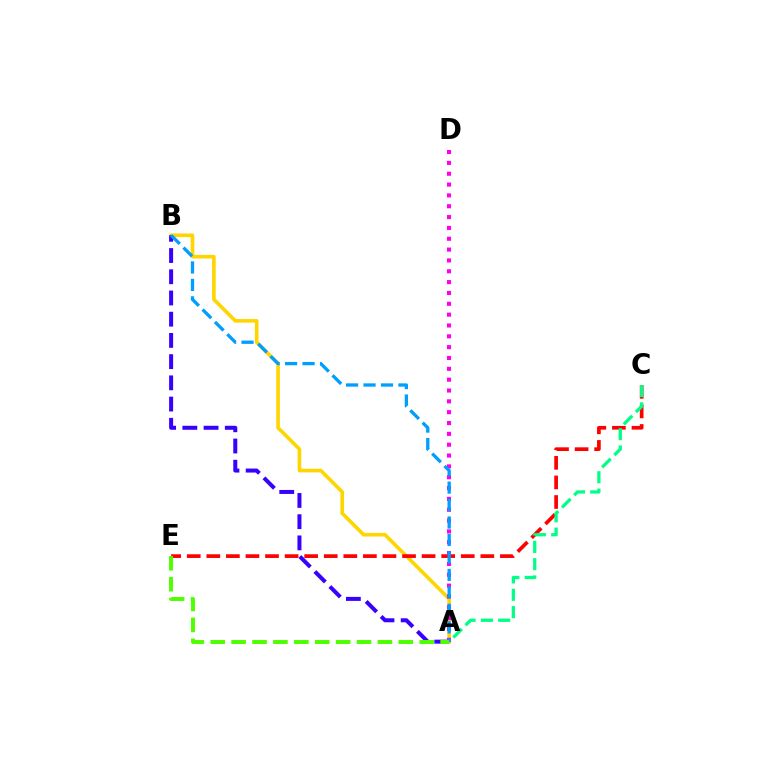{('A', 'B'): [{'color': '#ffd500', 'line_style': 'solid', 'thickness': 2.6}, {'color': '#3700ff', 'line_style': 'dashed', 'thickness': 2.88}, {'color': '#009eff', 'line_style': 'dashed', 'thickness': 2.37}], ('C', 'E'): [{'color': '#ff0000', 'line_style': 'dashed', 'thickness': 2.66}], ('A', 'C'): [{'color': '#00ff86', 'line_style': 'dashed', 'thickness': 2.35}], ('A', 'D'): [{'color': '#ff00ed', 'line_style': 'dotted', 'thickness': 2.94}], ('A', 'E'): [{'color': '#4fff00', 'line_style': 'dashed', 'thickness': 2.84}]}